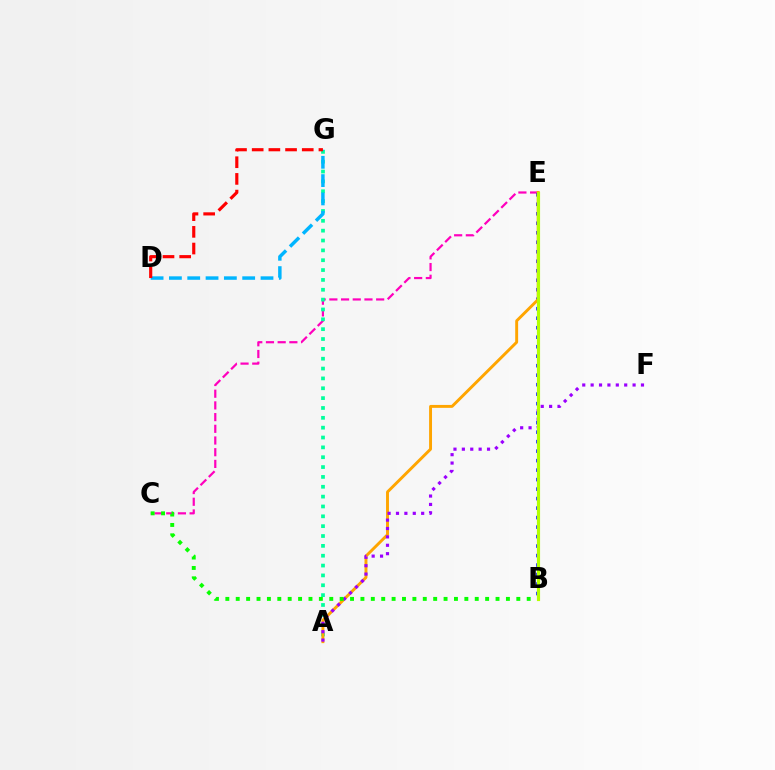{('C', 'E'): [{'color': '#ff00bd', 'line_style': 'dashed', 'thickness': 1.59}], ('A', 'G'): [{'color': '#00ff9d', 'line_style': 'dotted', 'thickness': 2.68}], ('B', 'E'): [{'color': '#0010ff', 'line_style': 'dotted', 'thickness': 2.58}, {'color': '#b3ff00', 'line_style': 'solid', 'thickness': 2.27}], ('A', 'E'): [{'color': '#ffa500', 'line_style': 'solid', 'thickness': 2.1}], ('A', 'F'): [{'color': '#9b00ff', 'line_style': 'dotted', 'thickness': 2.28}], ('B', 'C'): [{'color': '#08ff00', 'line_style': 'dotted', 'thickness': 2.82}], ('D', 'G'): [{'color': '#00b5ff', 'line_style': 'dashed', 'thickness': 2.49}, {'color': '#ff0000', 'line_style': 'dashed', 'thickness': 2.27}]}